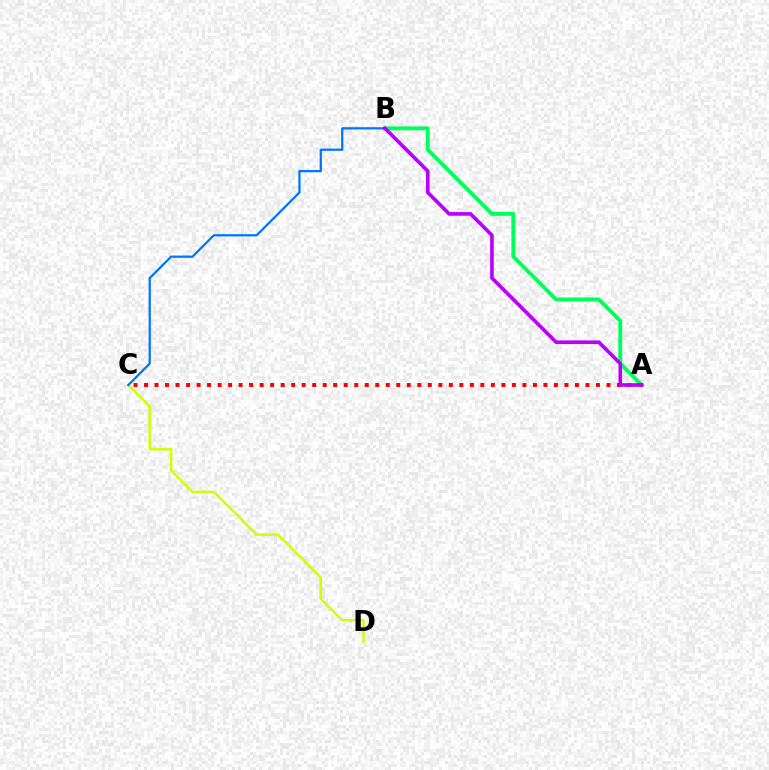{('C', 'D'): [{'color': '#d1ff00', 'line_style': 'solid', 'thickness': 1.8}], ('A', 'B'): [{'color': '#00ff5c', 'line_style': 'solid', 'thickness': 2.8}, {'color': '#b900ff', 'line_style': 'solid', 'thickness': 2.62}], ('A', 'C'): [{'color': '#ff0000', 'line_style': 'dotted', 'thickness': 2.86}], ('B', 'C'): [{'color': '#0074ff', 'line_style': 'solid', 'thickness': 1.61}]}